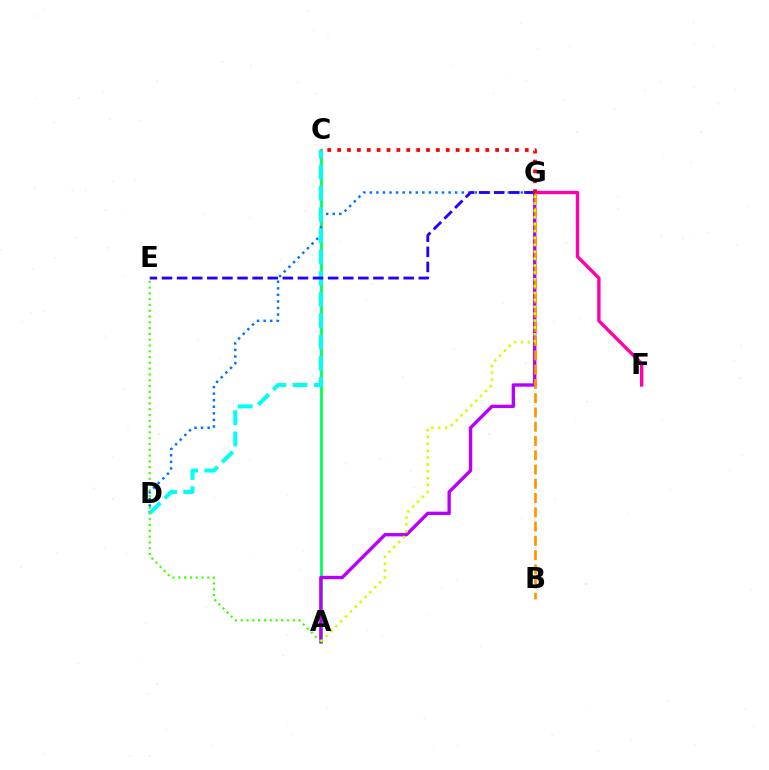{('A', 'C'): [{'color': '#00ff5c', 'line_style': 'solid', 'thickness': 2.0}], ('A', 'G'): [{'color': '#b900ff', 'line_style': 'solid', 'thickness': 2.43}, {'color': '#d1ff00', 'line_style': 'dotted', 'thickness': 1.87}], ('D', 'G'): [{'color': '#0074ff', 'line_style': 'dotted', 'thickness': 1.78}], ('F', 'G'): [{'color': '#ff00ac', 'line_style': 'solid', 'thickness': 2.42}], ('B', 'G'): [{'color': '#ff9400', 'line_style': 'dashed', 'thickness': 1.94}], ('C', 'D'): [{'color': '#00fff6', 'line_style': 'dashed', 'thickness': 2.89}], ('A', 'E'): [{'color': '#3dff00', 'line_style': 'dotted', 'thickness': 1.57}], ('E', 'G'): [{'color': '#2500ff', 'line_style': 'dashed', 'thickness': 2.05}], ('C', 'G'): [{'color': '#ff0000', 'line_style': 'dotted', 'thickness': 2.68}]}